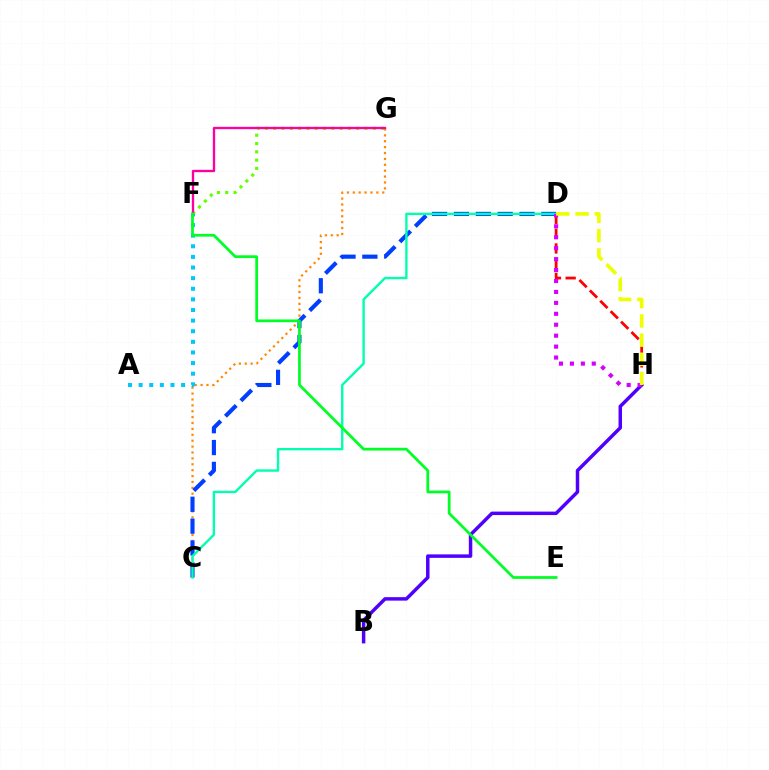{('C', 'G'): [{'color': '#ff8800', 'line_style': 'dotted', 'thickness': 1.6}], ('C', 'D'): [{'color': '#003fff', 'line_style': 'dashed', 'thickness': 2.97}, {'color': '#00ffaf', 'line_style': 'solid', 'thickness': 1.71}], ('F', 'G'): [{'color': '#66ff00', 'line_style': 'dotted', 'thickness': 2.26}, {'color': '#ff00a0', 'line_style': 'solid', 'thickness': 1.69}], ('A', 'F'): [{'color': '#00c7ff', 'line_style': 'dotted', 'thickness': 2.88}], ('D', 'H'): [{'color': '#ff0000', 'line_style': 'dashed', 'thickness': 2.0}, {'color': '#d600ff', 'line_style': 'dotted', 'thickness': 2.97}, {'color': '#eeff00', 'line_style': 'dashed', 'thickness': 2.62}], ('B', 'H'): [{'color': '#4f00ff', 'line_style': 'solid', 'thickness': 2.5}], ('E', 'F'): [{'color': '#00ff27', 'line_style': 'solid', 'thickness': 1.99}]}